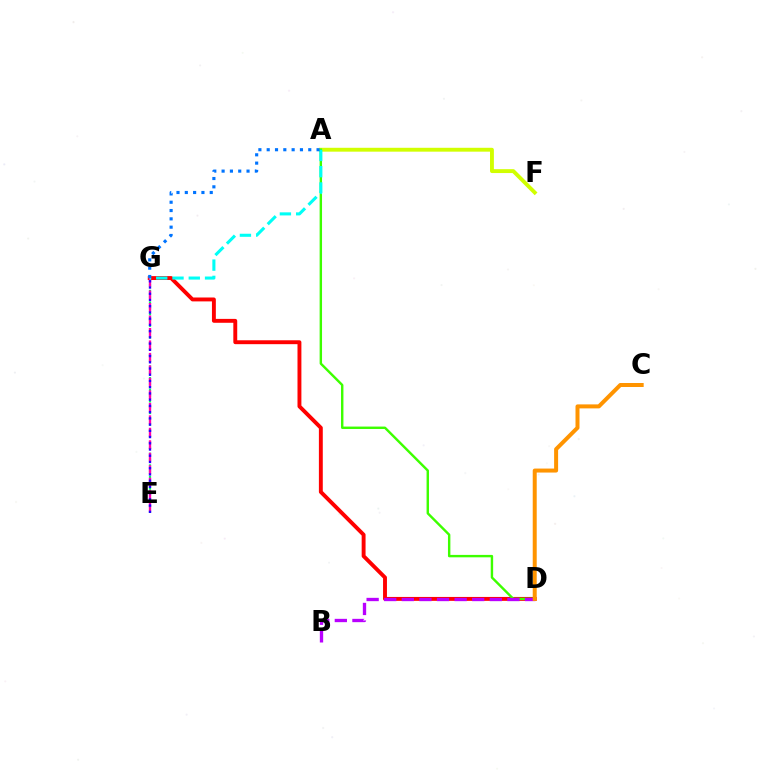{('D', 'G'): [{'color': '#ff0000', 'line_style': 'solid', 'thickness': 2.81}], ('A', 'F'): [{'color': '#d1ff00', 'line_style': 'solid', 'thickness': 2.79}], ('A', 'D'): [{'color': '#3dff00', 'line_style': 'solid', 'thickness': 1.74}], ('E', 'G'): [{'color': '#00ff5c', 'line_style': 'dotted', 'thickness': 1.58}, {'color': '#ff00ac', 'line_style': 'dashed', 'thickness': 1.7}, {'color': '#2500ff', 'line_style': 'dotted', 'thickness': 1.69}], ('B', 'D'): [{'color': '#b900ff', 'line_style': 'dashed', 'thickness': 2.39}], ('A', 'G'): [{'color': '#00fff6', 'line_style': 'dashed', 'thickness': 2.21}, {'color': '#0074ff', 'line_style': 'dotted', 'thickness': 2.26}], ('C', 'D'): [{'color': '#ff9400', 'line_style': 'solid', 'thickness': 2.87}]}